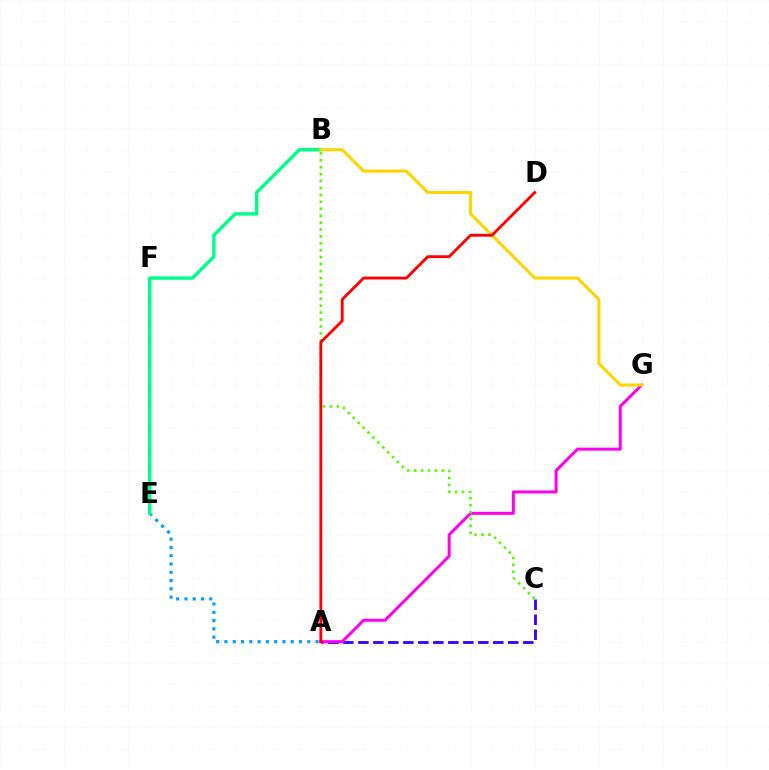{('A', 'E'): [{'color': '#009eff', 'line_style': 'dotted', 'thickness': 2.25}], ('B', 'E'): [{'color': '#00ff86', 'line_style': 'solid', 'thickness': 2.46}], ('A', 'C'): [{'color': '#3700ff', 'line_style': 'dashed', 'thickness': 2.04}], ('A', 'G'): [{'color': '#ff00ed', 'line_style': 'solid', 'thickness': 2.16}], ('B', 'C'): [{'color': '#4fff00', 'line_style': 'dotted', 'thickness': 1.88}], ('B', 'G'): [{'color': '#ffd500', 'line_style': 'solid', 'thickness': 2.19}], ('A', 'D'): [{'color': '#ff0000', 'line_style': 'solid', 'thickness': 2.05}]}